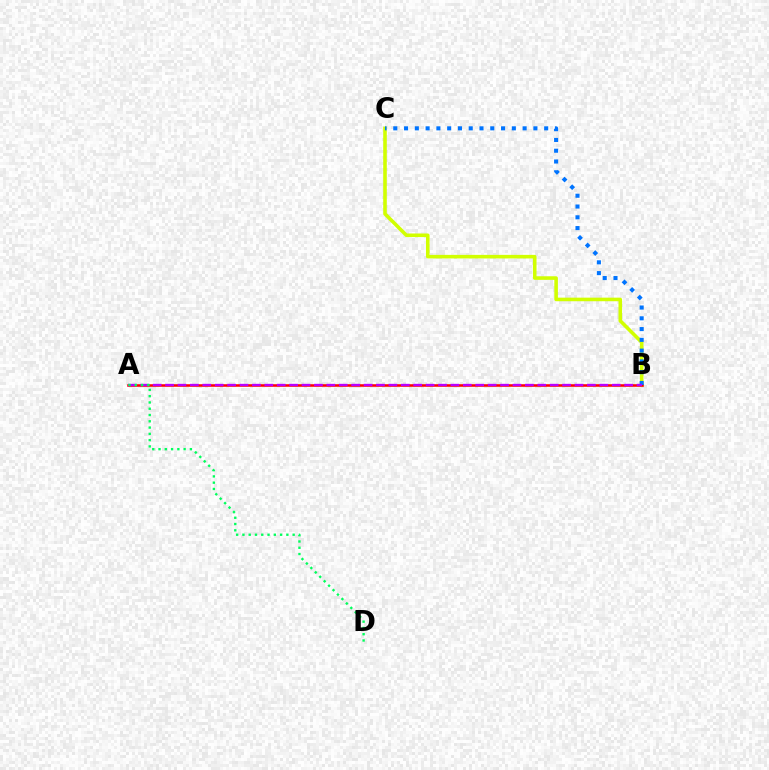{('B', 'C'): [{'color': '#d1ff00', 'line_style': 'solid', 'thickness': 2.58}, {'color': '#0074ff', 'line_style': 'dotted', 'thickness': 2.93}], ('A', 'B'): [{'color': '#ff0000', 'line_style': 'solid', 'thickness': 1.83}, {'color': '#b900ff', 'line_style': 'dashed', 'thickness': 1.69}], ('A', 'D'): [{'color': '#00ff5c', 'line_style': 'dotted', 'thickness': 1.71}]}